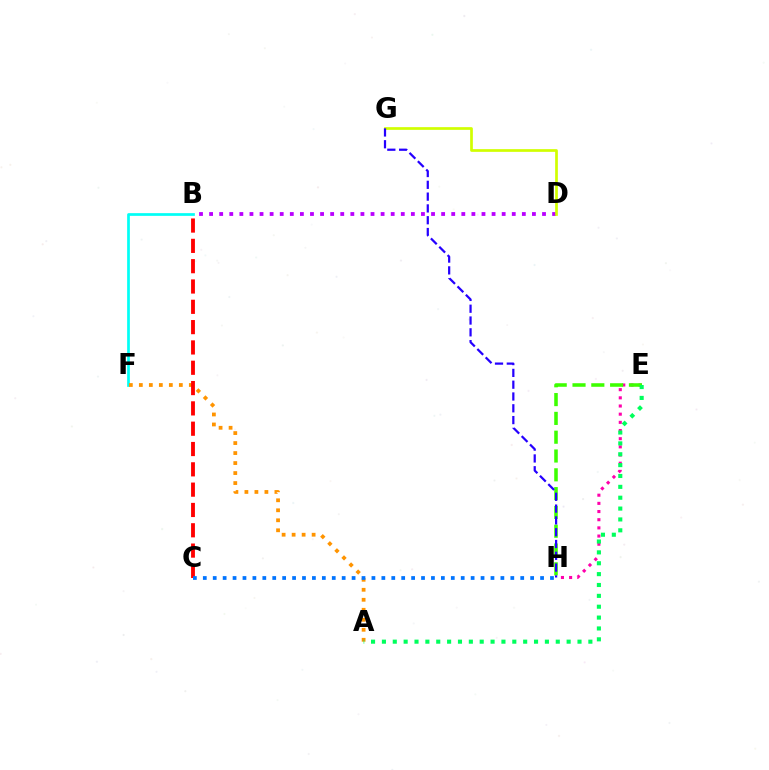{('B', 'F'): [{'color': '#00fff6', 'line_style': 'solid', 'thickness': 1.95}], ('B', 'D'): [{'color': '#b900ff', 'line_style': 'dotted', 'thickness': 2.74}], ('E', 'H'): [{'color': '#ff00ac', 'line_style': 'dotted', 'thickness': 2.22}, {'color': '#3dff00', 'line_style': 'dashed', 'thickness': 2.55}], ('D', 'G'): [{'color': '#d1ff00', 'line_style': 'solid', 'thickness': 1.95}], ('A', 'F'): [{'color': '#ff9400', 'line_style': 'dotted', 'thickness': 2.72}], ('B', 'C'): [{'color': '#ff0000', 'line_style': 'dashed', 'thickness': 2.76}], ('G', 'H'): [{'color': '#2500ff', 'line_style': 'dashed', 'thickness': 1.6}], ('A', 'E'): [{'color': '#00ff5c', 'line_style': 'dotted', 'thickness': 2.95}], ('C', 'H'): [{'color': '#0074ff', 'line_style': 'dotted', 'thickness': 2.7}]}